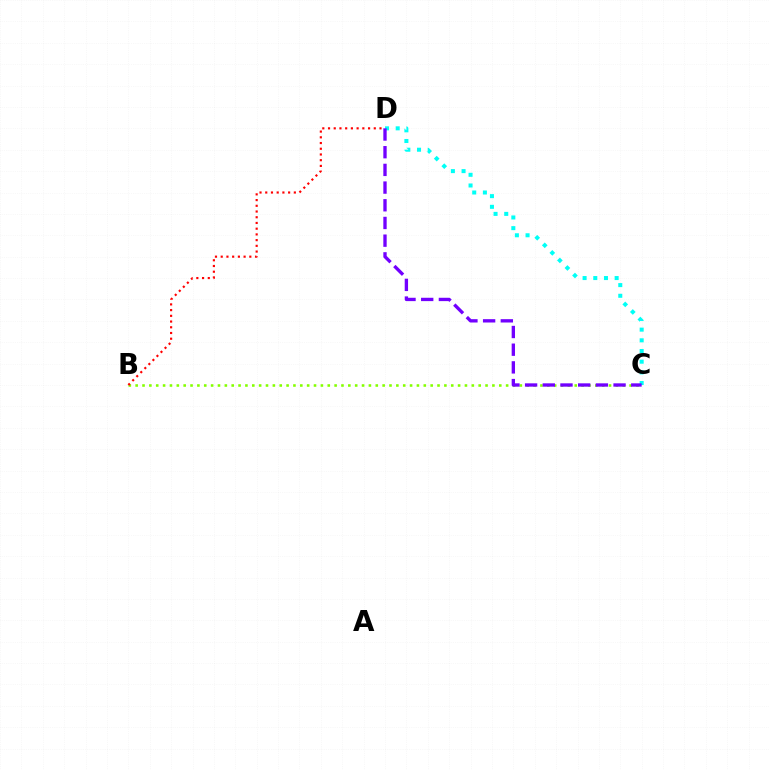{('B', 'C'): [{'color': '#84ff00', 'line_style': 'dotted', 'thickness': 1.86}], ('B', 'D'): [{'color': '#ff0000', 'line_style': 'dotted', 'thickness': 1.55}], ('C', 'D'): [{'color': '#00fff6', 'line_style': 'dotted', 'thickness': 2.9}, {'color': '#7200ff', 'line_style': 'dashed', 'thickness': 2.4}]}